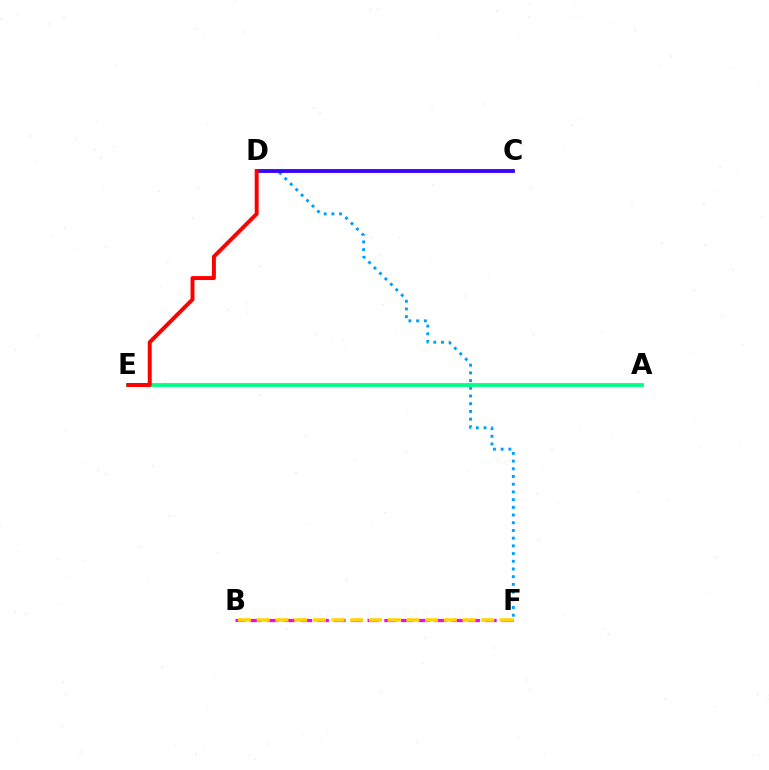{('B', 'F'): [{'color': '#ff00ed', 'line_style': 'dashed', 'thickness': 2.28}, {'color': '#ffd500', 'line_style': 'dashed', 'thickness': 2.54}], ('C', 'D'): [{'color': '#4fff00', 'line_style': 'dotted', 'thickness': 1.67}, {'color': '#3700ff', 'line_style': 'solid', 'thickness': 2.74}], ('D', 'F'): [{'color': '#009eff', 'line_style': 'dotted', 'thickness': 2.09}], ('A', 'E'): [{'color': '#00ff86', 'line_style': 'solid', 'thickness': 2.75}], ('D', 'E'): [{'color': '#ff0000', 'line_style': 'solid', 'thickness': 2.85}]}